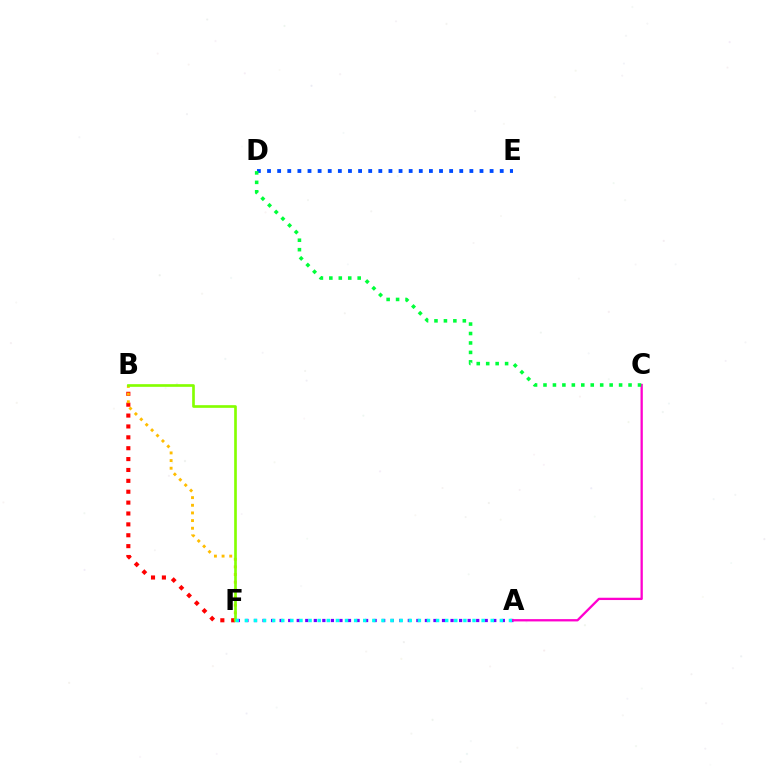{('B', 'F'): [{'color': '#ff0000', 'line_style': 'dotted', 'thickness': 2.96}, {'color': '#ffbd00', 'line_style': 'dotted', 'thickness': 2.08}, {'color': '#84ff00', 'line_style': 'solid', 'thickness': 1.92}], ('A', 'F'): [{'color': '#7200ff', 'line_style': 'dotted', 'thickness': 2.32}, {'color': '#00fff6', 'line_style': 'dotted', 'thickness': 2.47}], ('D', 'E'): [{'color': '#004bff', 'line_style': 'dotted', 'thickness': 2.75}], ('A', 'C'): [{'color': '#ff00cf', 'line_style': 'solid', 'thickness': 1.66}], ('C', 'D'): [{'color': '#00ff39', 'line_style': 'dotted', 'thickness': 2.57}]}